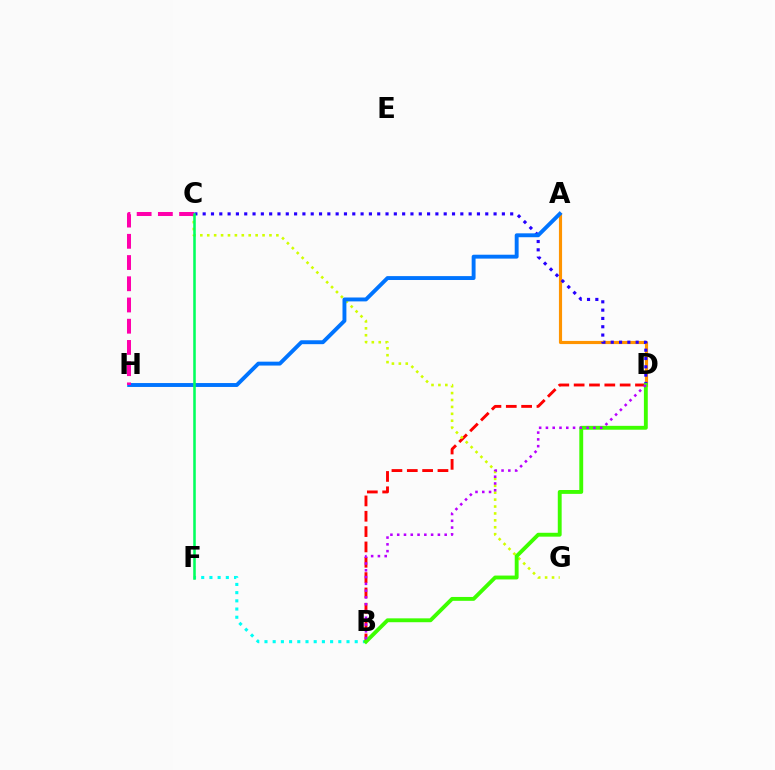{('B', 'F'): [{'color': '#00fff6', 'line_style': 'dotted', 'thickness': 2.23}], ('A', 'D'): [{'color': '#ff9400', 'line_style': 'solid', 'thickness': 2.27}], ('B', 'D'): [{'color': '#ff0000', 'line_style': 'dashed', 'thickness': 2.08}, {'color': '#3dff00', 'line_style': 'solid', 'thickness': 2.79}, {'color': '#b900ff', 'line_style': 'dotted', 'thickness': 1.84}], ('C', 'G'): [{'color': '#d1ff00', 'line_style': 'dotted', 'thickness': 1.88}], ('C', 'D'): [{'color': '#2500ff', 'line_style': 'dotted', 'thickness': 2.26}], ('A', 'H'): [{'color': '#0074ff', 'line_style': 'solid', 'thickness': 2.81}], ('C', 'H'): [{'color': '#ff00ac', 'line_style': 'dashed', 'thickness': 2.88}], ('C', 'F'): [{'color': '#00ff5c', 'line_style': 'solid', 'thickness': 1.84}]}